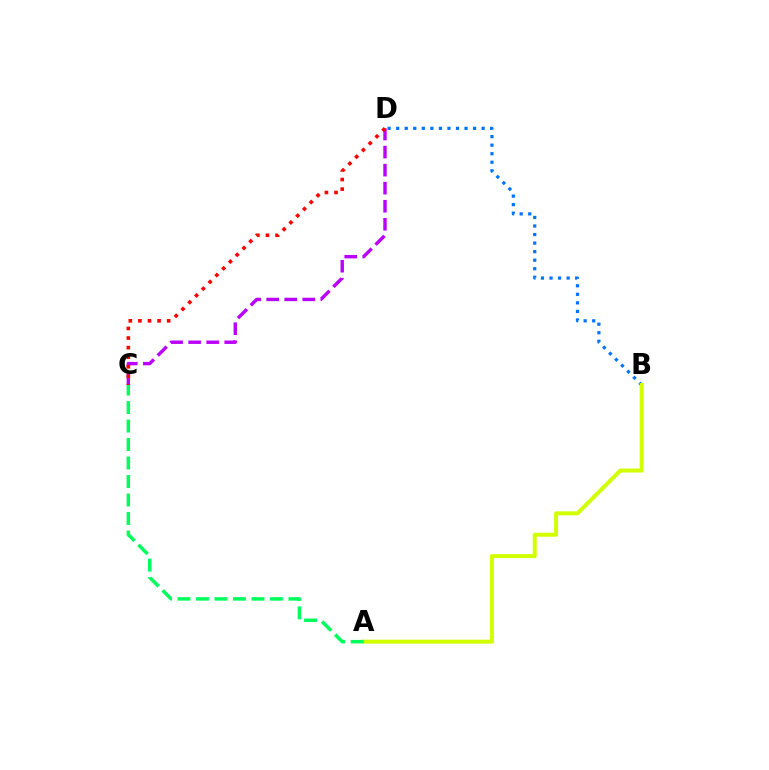{('C', 'D'): [{'color': '#b900ff', 'line_style': 'dashed', 'thickness': 2.45}, {'color': '#ff0000', 'line_style': 'dotted', 'thickness': 2.6}], ('B', 'D'): [{'color': '#0074ff', 'line_style': 'dotted', 'thickness': 2.32}], ('A', 'B'): [{'color': '#d1ff00', 'line_style': 'solid', 'thickness': 2.87}], ('A', 'C'): [{'color': '#00ff5c', 'line_style': 'dashed', 'thickness': 2.51}]}